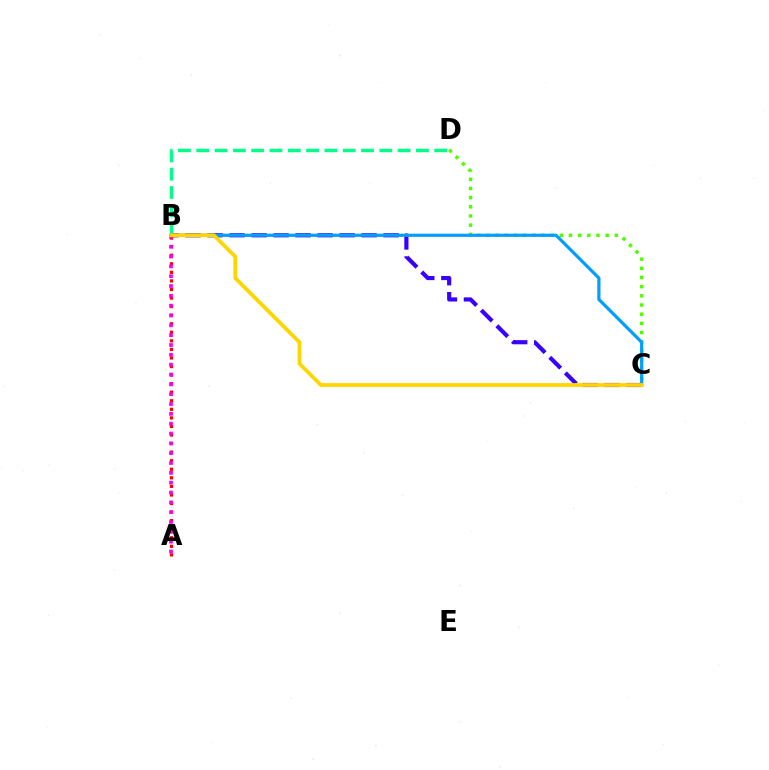{('B', 'C'): [{'color': '#3700ff', 'line_style': 'dashed', 'thickness': 2.99}, {'color': '#009eff', 'line_style': 'solid', 'thickness': 2.29}, {'color': '#ffd500', 'line_style': 'solid', 'thickness': 2.72}], ('A', 'B'): [{'color': '#ff0000', 'line_style': 'dotted', 'thickness': 2.33}, {'color': '#ff00ed', 'line_style': 'dotted', 'thickness': 2.67}], ('C', 'D'): [{'color': '#4fff00', 'line_style': 'dotted', 'thickness': 2.49}], ('B', 'D'): [{'color': '#00ff86', 'line_style': 'dashed', 'thickness': 2.49}]}